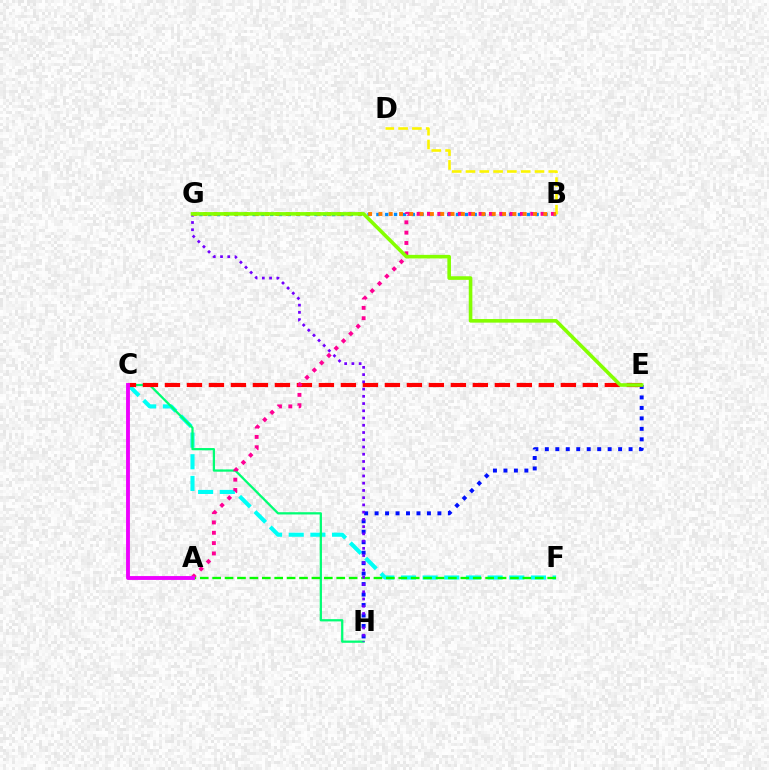{('C', 'F'): [{'color': '#00fff6', 'line_style': 'dashed', 'thickness': 2.94}], ('B', 'G'): [{'color': '#008cff', 'line_style': 'dotted', 'thickness': 2.4}, {'color': '#ff7c00', 'line_style': 'dotted', 'thickness': 2.8}], ('C', 'H'): [{'color': '#00ff74', 'line_style': 'solid', 'thickness': 1.63}], ('E', 'H'): [{'color': '#0010ff', 'line_style': 'dotted', 'thickness': 2.84}], ('A', 'F'): [{'color': '#08ff00', 'line_style': 'dashed', 'thickness': 1.69}], ('C', 'E'): [{'color': '#ff0000', 'line_style': 'dashed', 'thickness': 2.99}], ('B', 'D'): [{'color': '#fcf500', 'line_style': 'dashed', 'thickness': 1.87}], ('A', 'B'): [{'color': '#ff0094', 'line_style': 'dotted', 'thickness': 2.81}], ('G', 'H'): [{'color': '#7200ff', 'line_style': 'dotted', 'thickness': 1.97}], ('A', 'C'): [{'color': '#ee00ff', 'line_style': 'solid', 'thickness': 2.78}], ('E', 'G'): [{'color': '#84ff00', 'line_style': 'solid', 'thickness': 2.59}]}